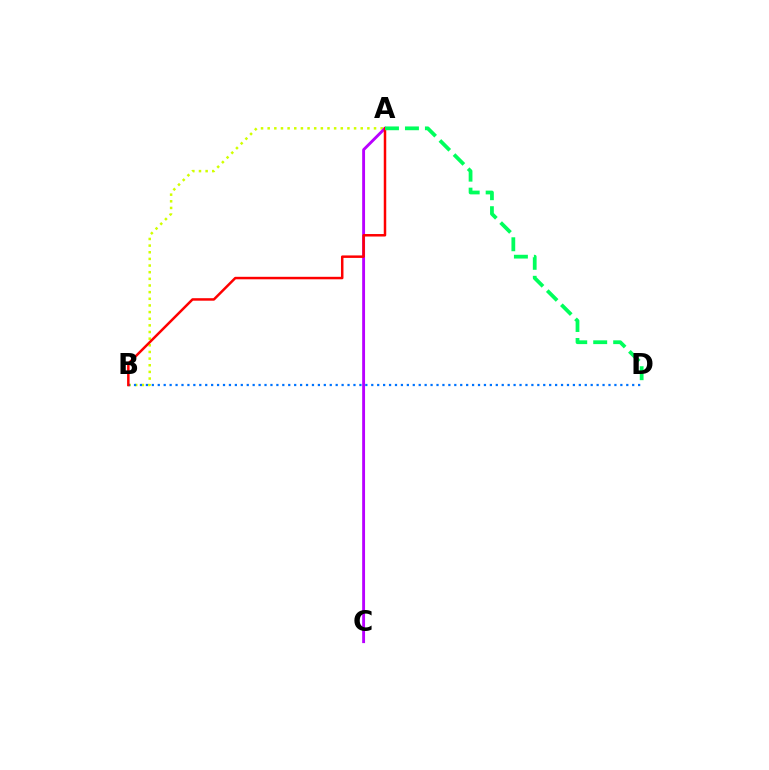{('A', 'B'): [{'color': '#d1ff00', 'line_style': 'dotted', 'thickness': 1.81}, {'color': '#ff0000', 'line_style': 'solid', 'thickness': 1.79}], ('B', 'D'): [{'color': '#0074ff', 'line_style': 'dotted', 'thickness': 1.61}], ('A', 'C'): [{'color': '#b900ff', 'line_style': 'solid', 'thickness': 2.07}], ('A', 'D'): [{'color': '#00ff5c', 'line_style': 'dashed', 'thickness': 2.71}]}